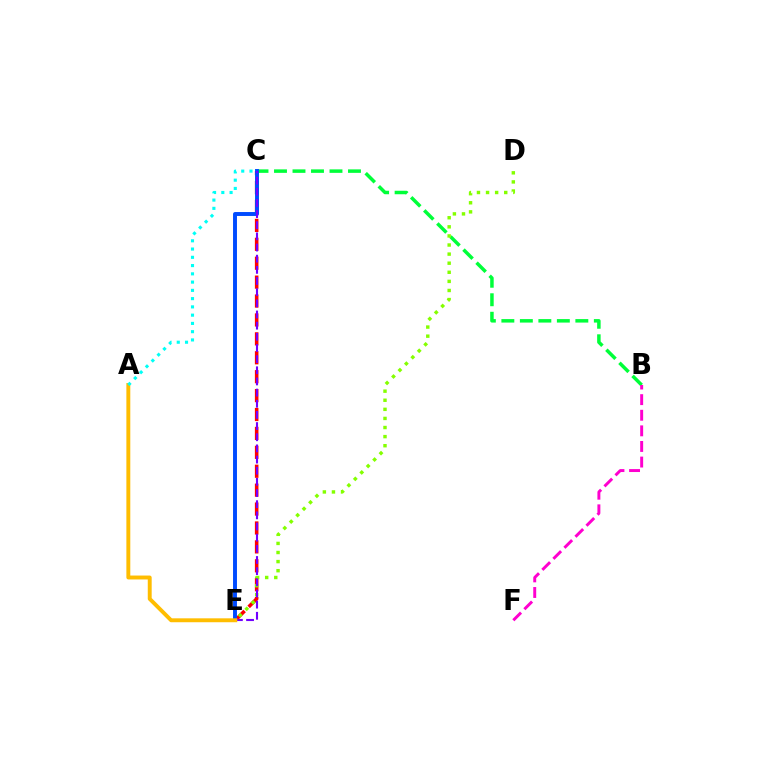{('B', 'C'): [{'color': '#00ff39', 'line_style': 'dashed', 'thickness': 2.51}], ('C', 'E'): [{'color': '#ff0000', 'line_style': 'dashed', 'thickness': 2.57}, {'color': '#004bff', 'line_style': 'solid', 'thickness': 2.83}, {'color': '#7200ff', 'line_style': 'dashed', 'thickness': 1.52}], ('D', 'E'): [{'color': '#84ff00', 'line_style': 'dotted', 'thickness': 2.47}], ('B', 'F'): [{'color': '#ff00cf', 'line_style': 'dashed', 'thickness': 2.12}], ('A', 'E'): [{'color': '#ffbd00', 'line_style': 'solid', 'thickness': 2.82}], ('A', 'C'): [{'color': '#00fff6', 'line_style': 'dotted', 'thickness': 2.24}]}